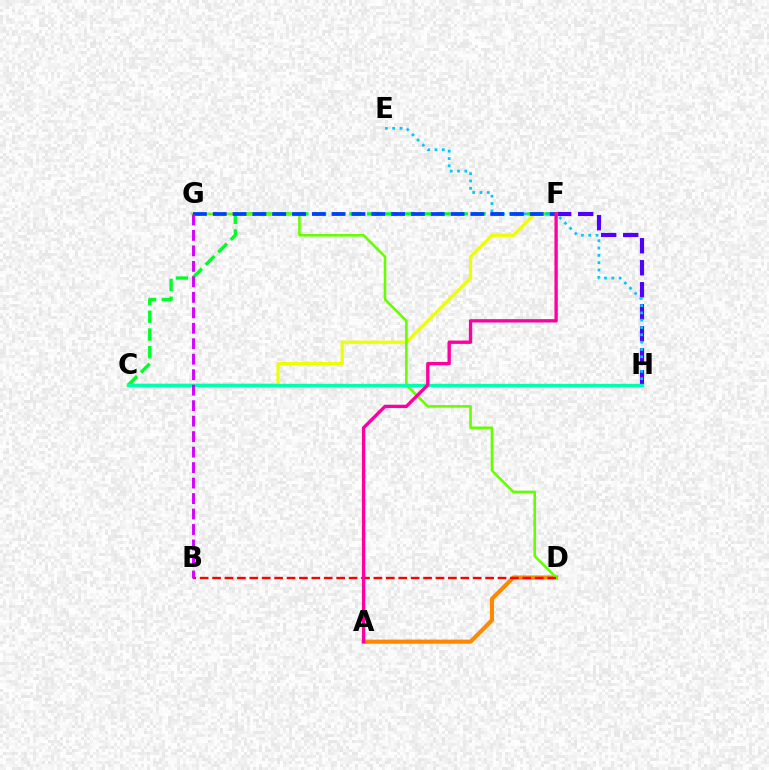{('F', 'H'): [{'color': '#4f00ff', 'line_style': 'dashed', 'thickness': 2.99}], ('C', 'F'): [{'color': '#eeff00', 'line_style': 'solid', 'thickness': 2.32}, {'color': '#00ff27', 'line_style': 'dashed', 'thickness': 2.41}], ('A', 'D'): [{'color': '#ff8800', 'line_style': 'solid', 'thickness': 2.97}], ('D', 'G'): [{'color': '#66ff00', 'line_style': 'solid', 'thickness': 1.86}], ('C', 'H'): [{'color': '#00ffaf', 'line_style': 'solid', 'thickness': 2.42}], ('E', 'H'): [{'color': '#00c7ff', 'line_style': 'dotted', 'thickness': 1.99}], ('B', 'D'): [{'color': '#ff0000', 'line_style': 'dashed', 'thickness': 1.69}], ('F', 'G'): [{'color': '#003fff', 'line_style': 'dashed', 'thickness': 2.69}], ('B', 'G'): [{'color': '#d600ff', 'line_style': 'dashed', 'thickness': 2.1}], ('A', 'F'): [{'color': '#ff00a0', 'line_style': 'solid', 'thickness': 2.41}]}